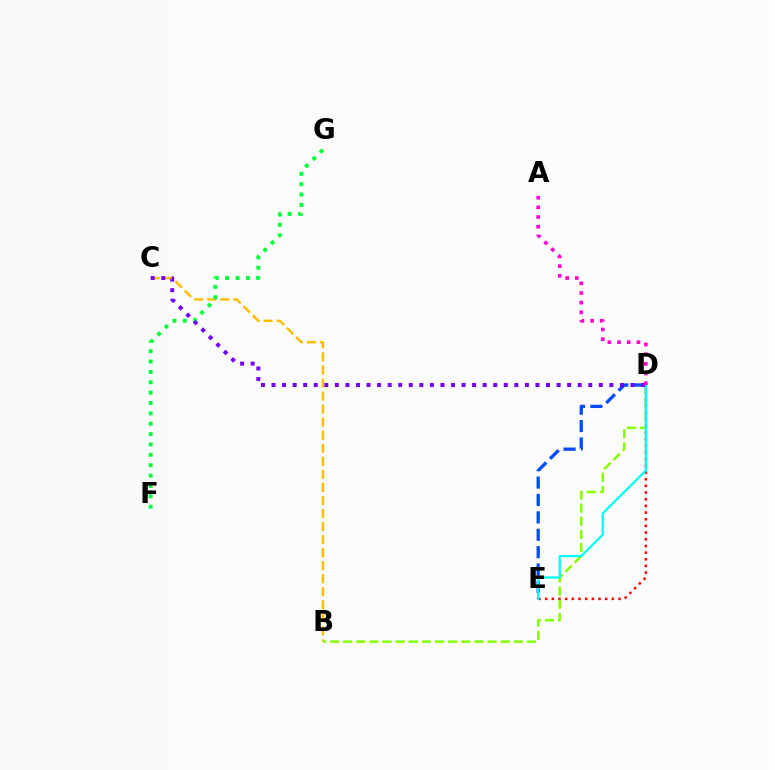{('B', 'C'): [{'color': '#ffbd00', 'line_style': 'dashed', 'thickness': 1.77}], ('F', 'G'): [{'color': '#00ff39', 'line_style': 'dotted', 'thickness': 2.82}], ('D', 'E'): [{'color': '#ff0000', 'line_style': 'dotted', 'thickness': 1.81}, {'color': '#004bff', 'line_style': 'dashed', 'thickness': 2.36}, {'color': '#00fff6', 'line_style': 'solid', 'thickness': 1.63}], ('B', 'D'): [{'color': '#84ff00', 'line_style': 'dashed', 'thickness': 1.78}], ('C', 'D'): [{'color': '#7200ff', 'line_style': 'dotted', 'thickness': 2.87}], ('A', 'D'): [{'color': '#ff00cf', 'line_style': 'dotted', 'thickness': 2.63}]}